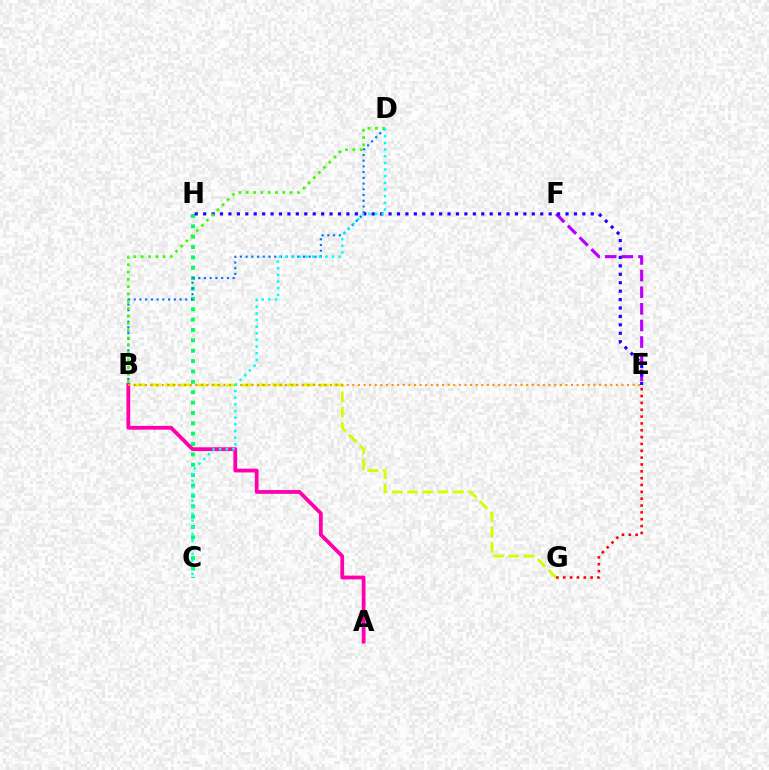{('C', 'H'): [{'color': '#00ff5c', 'line_style': 'dotted', 'thickness': 2.82}], ('B', 'G'): [{'color': '#d1ff00', 'line_style': 'dashed', 'thickness': 2.08}], ('E', 'F'): [{'color': '#b900ff', 'line_style': 'dashed', 'thickness': 2.26}], ('A', 'B'): [{'color': '#ff00ac', 'line_style': 'solid', 'thickness': 2.72}], ('B', 'D'): [{'color': '#0074ff', 'line_style': 'dotted', 'thickness': 1.56}, {'color': '#3dff00', 'line_style': 'dotted', 'thickness': 1.99}], ('B', 'E'): [{'color': '#ff9400', 'line_style': 'dotted', 'thickness': 1.52}], ('E', 'G'): [{'color': '#ff0000', 'line_style': 'dotted', 'thickness': 1.86}], ('E', 'H'): [{'color': '#2500ff', 'line_style': 'dotted', 'thickness': 2.29}], ('C', 'D'): [{'color': '#00fff6', 'line_style': 'dotted', 'thickness': 1.81}]}